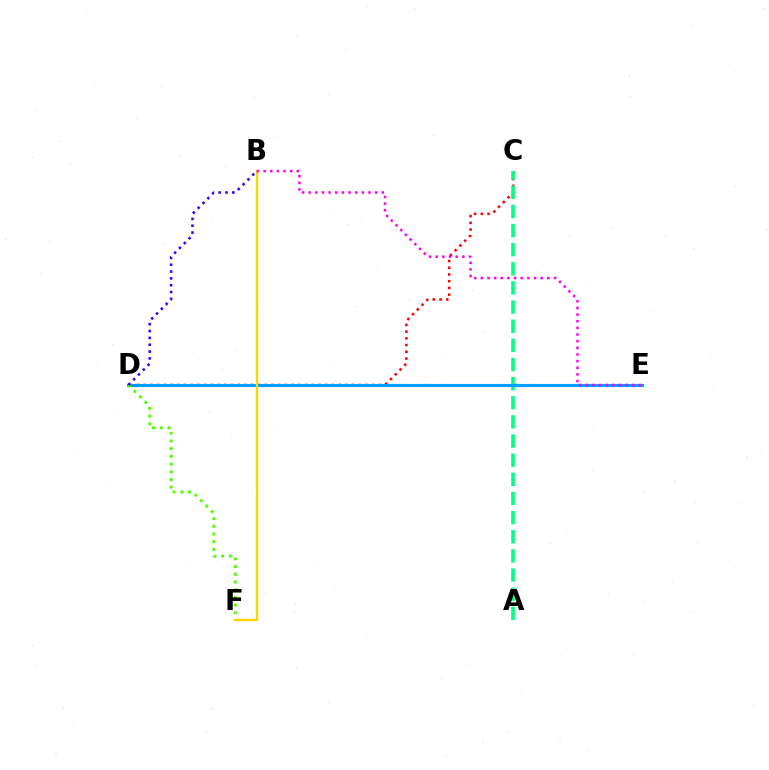{('C', 'D'): [{'color': '#ff0000', 'line_style': 'dotted', 'thickness': 1.83}], ('A', 'C'): [{'color': '#00ff86', 'line_style': 'dashed', 'thickness': 2.6}], ('D', 'E'): [{'color': '#009eff', 'line_style': 'solid', 'thickness': 2.27}], ('D', 'F'): [{'color': '#4fff00', 'line_style': 'dotted', 'thickness': 2.09}], ('B', 'F'): [{'color': '#ffd500', 'line_style': 'solid', 'thickness': 1.7}], ('B', 'E'): [{'color': '#ff00ed', 'line_style': 'dotted', 'thickness': 1.81}], ('B', 'D'): [{'color': '#3700ff', 'line_style': 'dotted', 'thickness': 1.86}]}